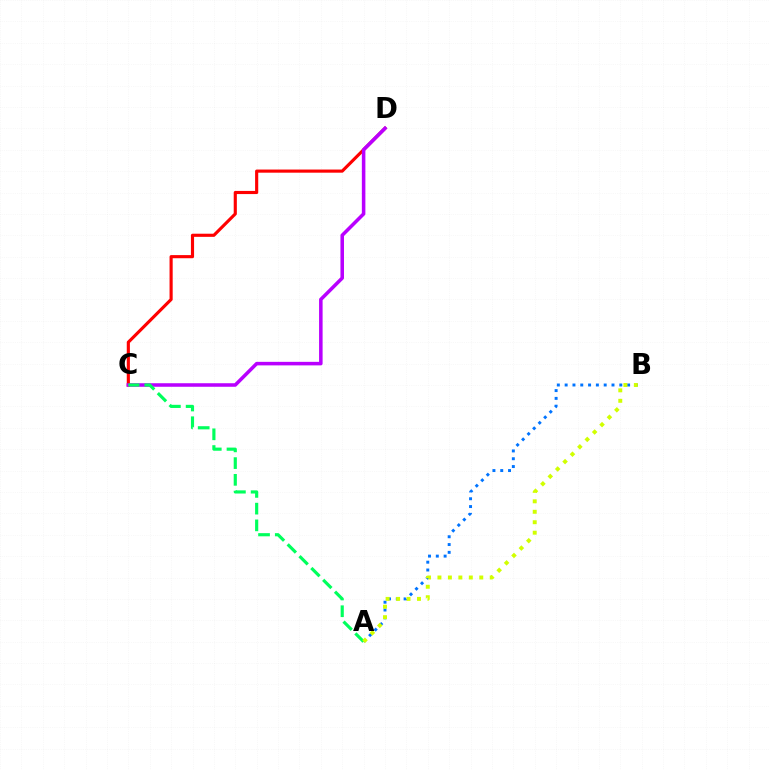{('C', 'D'): [{'color': '#ff0000', 'line_style': 'solid', 'thickness': 2.26}, {'color': '#b900ff', 'line_style': 'solid', 'thickness': 2.55}], ('A', 'B'): [{'color': '#0074ff', 'line_style': 'dotted', 'thickness': 2.12}, {'color': '#d1ff00', 'line_style': 'dotted', 'thickness': 2.84}], ('A', 'C'): [{'color': '#00ff5c', 'line_style': 'dashed', 'thickness': 2.27}]}